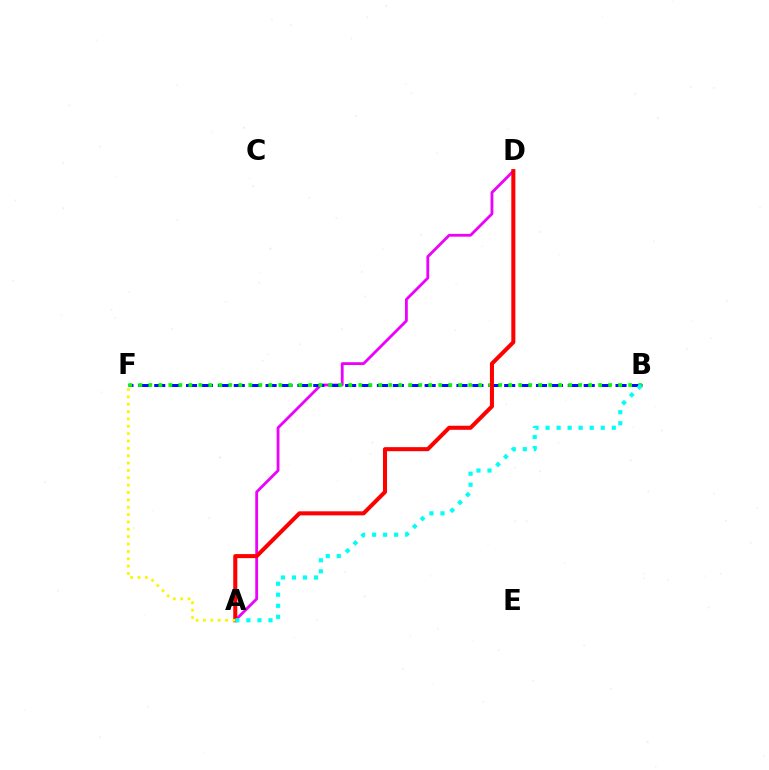{('A', 'D'): [{'color': '#ee00ff', 'line_style': 'solid', 'thickness': 2.02}, {'color': '#ff0000', 'line_style': 'solid', 'thickness': 2.91}], ('B', 'F'): [{'color': '#0010ff', 'line_style': 'dashed', 'thickness': 2.16}, {'color': '#08ff00', 'line_style': 'dotted', 'thickness': 2.72}], ('A', 'F'): [{'color': '#fcf500', 'line_style': 'dotted', 'thickness': 2.0}], ('A', 'B'): [{'color': '#00fff6', 'line_style': 'dotted', 'thickness': 3.0}]}